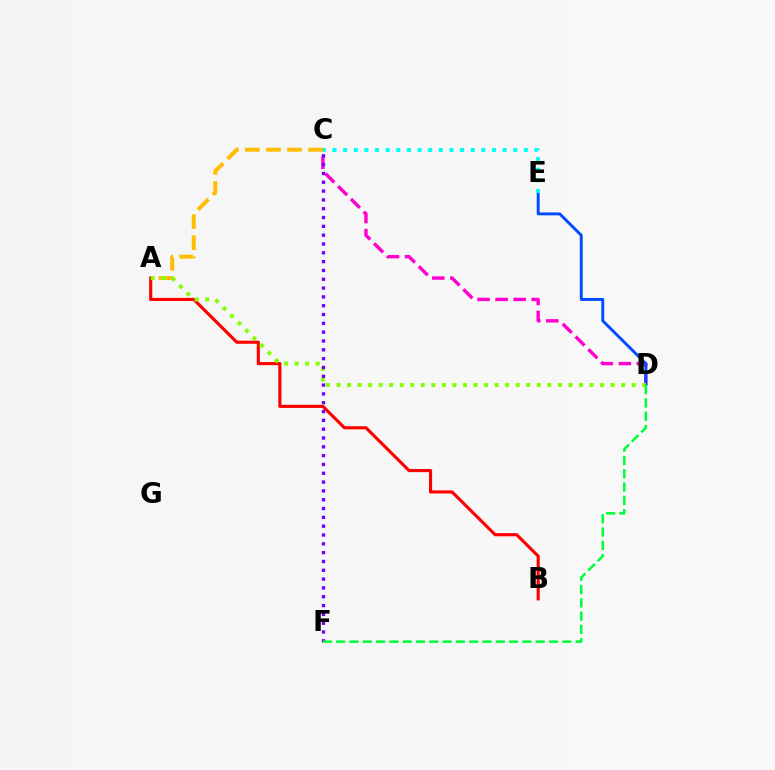{('C', 'D'): [{'color': '#ff00cf', 'line_style': 'dashed', 'thickness': 2.45}], ('D', 'E'): [{'color': '#004bff', 'line_style': 'solid', 'thickness': 2.1}], ('A', 'C'): [{'color': '#ffbd00', 'line_style': 'dashed', 'thickness': 2.86}], ('A', 'B'): [{'color': '#ff0000', 'line_style': 'solid', 'thickness': 2.25}], ('A', 'D'): [{'color': '#84ff00', 'line_style': 'dotted', 'thickness': 2.86}], ('C', 'F'): [{'color': '#7200ff', 'line_style': 'dotted', 'thickness': 2.4}], ('C', 'E'): [{'color': '#00fff6', 'line_style': 'dotted', 'thickness': 2.89}], ('D', 'F'): [{'color': '#00ff39', 'line_style': 'dashed', 'thickness': 1.81}]}